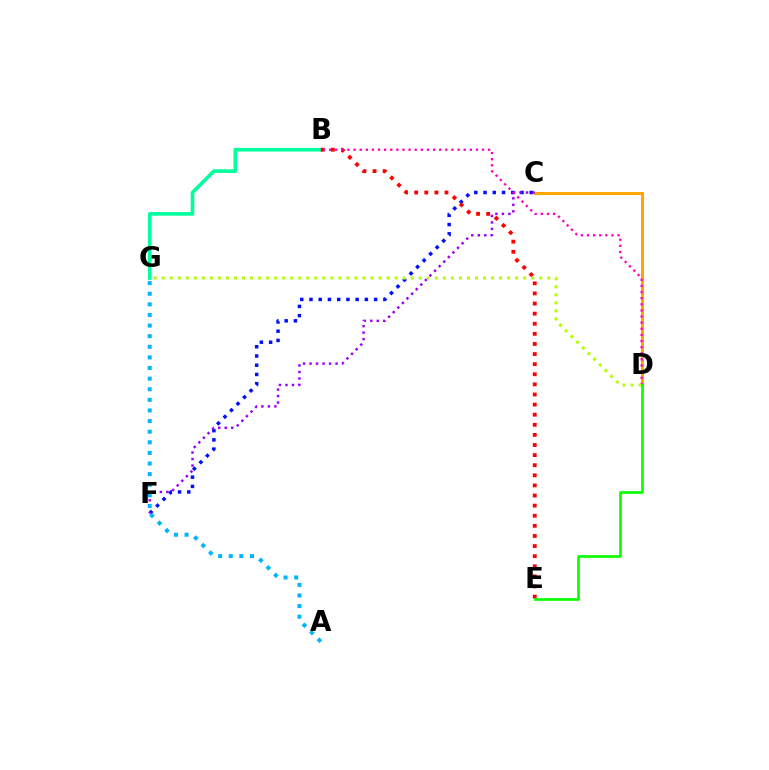{('C', 'D'): [{'color': '#ffa500', 'line_style': 'solid', 'thickness': 2.19}], ('C', 'F'): [{'color': '#0010ff', 'line_style': 'dotted', 'thickness': 2.51}, {'color': '#9b00ff', 'line_style': 'dotted', 'thickness': 1.77}], ('B', 'G'): [{'color': '#00ff9d', 'line_style': 'solid', 'thickness': 2.6}], ('B', 'E'): [{'color': '#ff0000', 'line_style': 'dotted', 'thickness': 2.75}], ('B', 'D'): [{'color': '#ff00bd', 'line_style': 'dotted', 'thickness': 1.66}], ('D', 'G'): [{'color': '#b3ff00', 'line_style': 'dotted', 'thickness': 2.18}], ('A', 'G'): [{'color': '#00b5ff', 'line_style': 'dotted', 'thickness': 2.88}], ('D', 'E'): [{'color': '#08ff00', 'line_style': 'solid', 'thickness': 1.92}]}